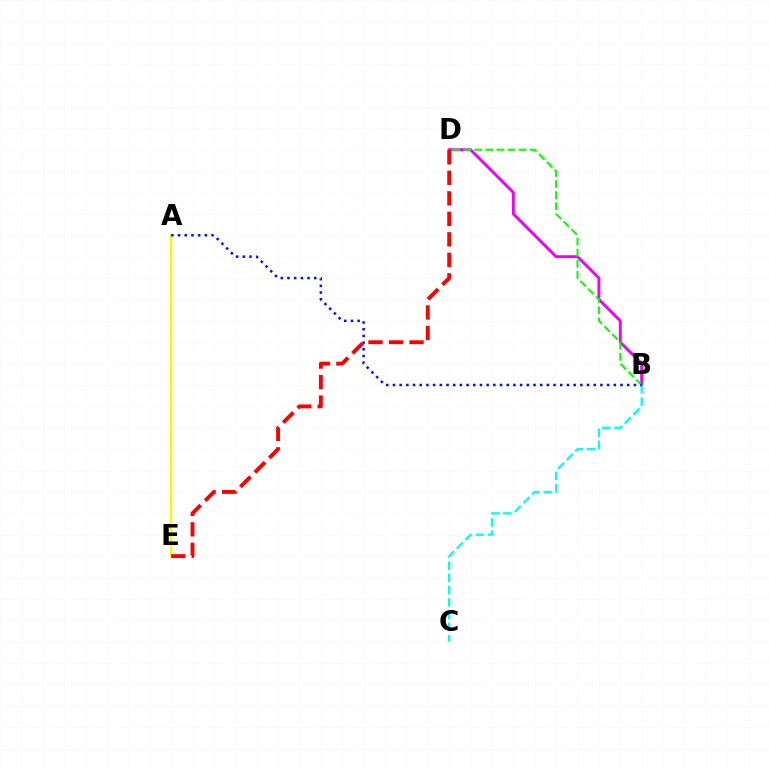{('B', 'D'): [{'color': '#ee00ff', 'line_style': 'solid', 'thickness': 2.1}, {'color': '#08ff00', 'line_style': 'dashed', 'thickness': 1.5}], ('B', 'C'): [{'color': '#00fff6', 'line_style': 'dashed', 'thickness': 1.67}], ('A', 'E'): [{'color': '#fcf500', 'line_style': 'solid', 'thickness': 1.7}], ('A', 'B'): [{'color': '#0010ff', 'line_style': 'dotted', 'thickness': 1.82}], ('D', 'E'): [{'color': '#ff0000', 'line_style': 'dashed', 'thickness': 2.78}]}